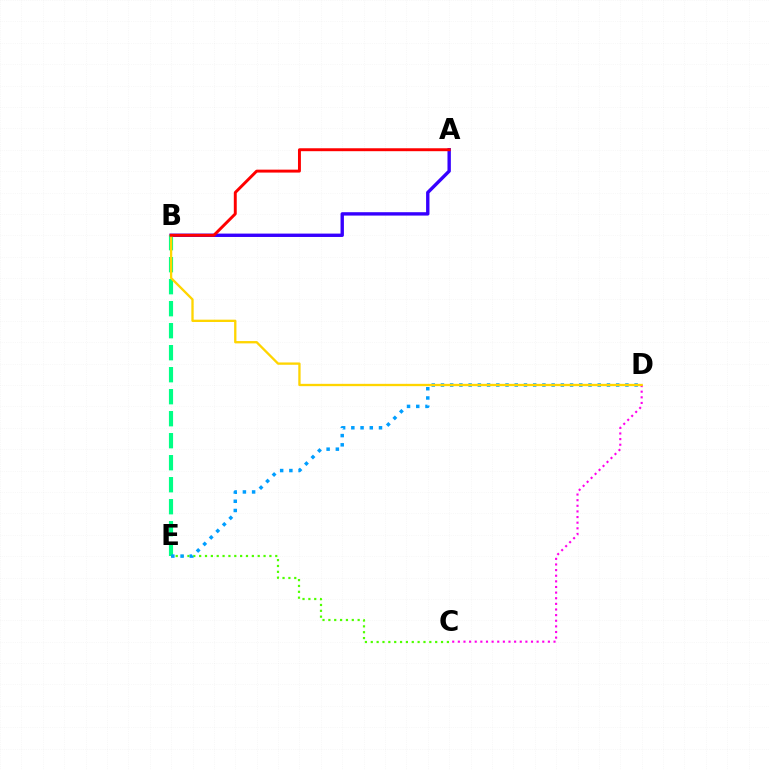{('A', 'B'): [{'color': '#3700ff', 'line_style': 'solid', 'thickness': 2.43}, {'color': '#ff0000', 'line_style': 'solid', 'thickness': 2.11}], ('B', 'E'): [{'color': '#00ff86', 'line_style': 'dashed', 'thickness': 2.99}], ('C', 'D'): [{'color': '#ff00ed', 'line_style': 'dotted', 'thickness': 1.53}], ('C', 'E'): [{'color': '#4fff00', 'line_style': 'dotted', 'thickness': 1.59}], ('D', 'E'): [{'color': '#009eff', 'line_style': 'dotted', 'thickness': 2.51}], ('B', 'D'): [{'color': '#ffd500', 'line_style': 'solid', 'thickness': 1.67}]}